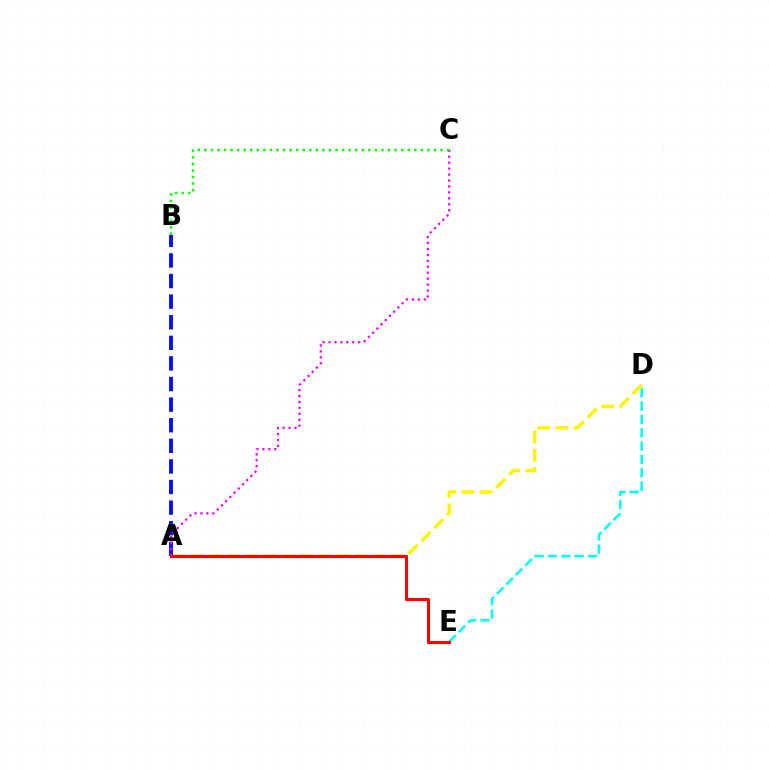{('D', 'E'): [{'color': '#00fff6', 'line_style': 'dashed', 'thickness': 1.81}], ('A', 'D'): [{'color': '#fcf500', 'line_style': 'dashed', 'thickness': 2.47}], ('A', 'B'): [{'color': '#0010ff', 'line_style': 'dashed', 'thickness': 2.8}], ('A', 'C'): [{'color': '#ee00ff', 'line_style': 'dotted', 'thickness': 1.62}], ('B', 'C'): [{'color': '#08ff00', 'line_style': 'dotted', 'thickness': 1.78}], ('A', 'E'): [{'color': '#ff0000', 'line_style': 'solid', 'thickness': 2.21}]}